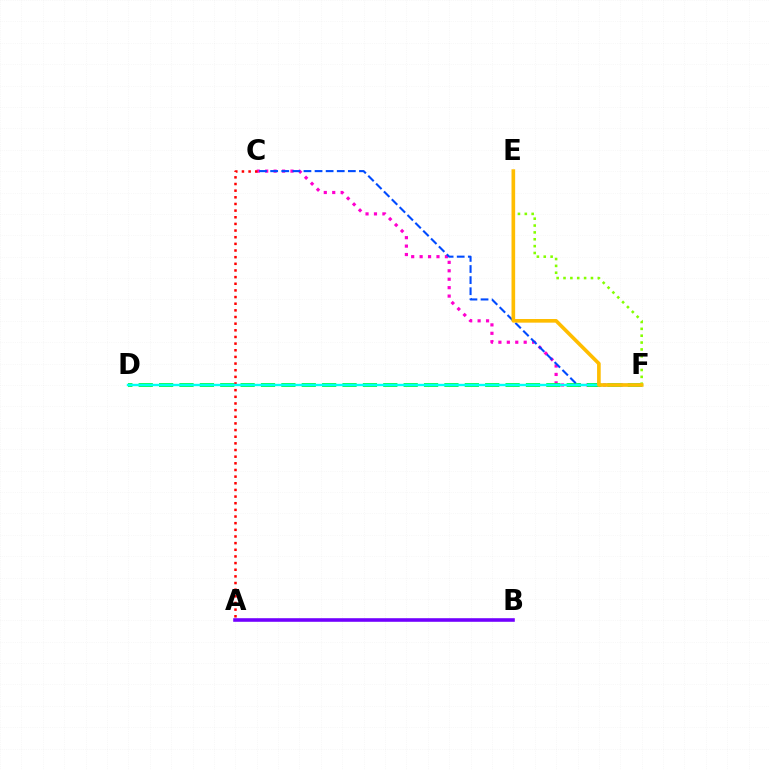{('C', 'F'): [{'color': '#ff00cf', 'line_style': 'dotted', 'thickness': 2.29}, {'color': '#004bff', 'line_style': 'dashed', 'thickness': 1.51}], ('D', 'F'): [{'color': '#00ff39', 'line_style': 'dashed', 'thickness': 2.77}, {'color': '#00fff6', 'line_style': 'solid', 'thickness': 1.72}], ('A', 'B'): [{'color': '#7200ff', 'line_style': 'solid', 'thickness': 2.58}], ('A', 'C'): [{'color': '#ff0000', 'line_style': 'dotted', 'thickness': 1.81}], ('E', 'F'): [{'color': '#84ff00', 'line_style': 'dotted', 'thickness': 1.86}, {'color': '#ffbd00', 'line_style': 'solid', 'thickness': 2.62}]}